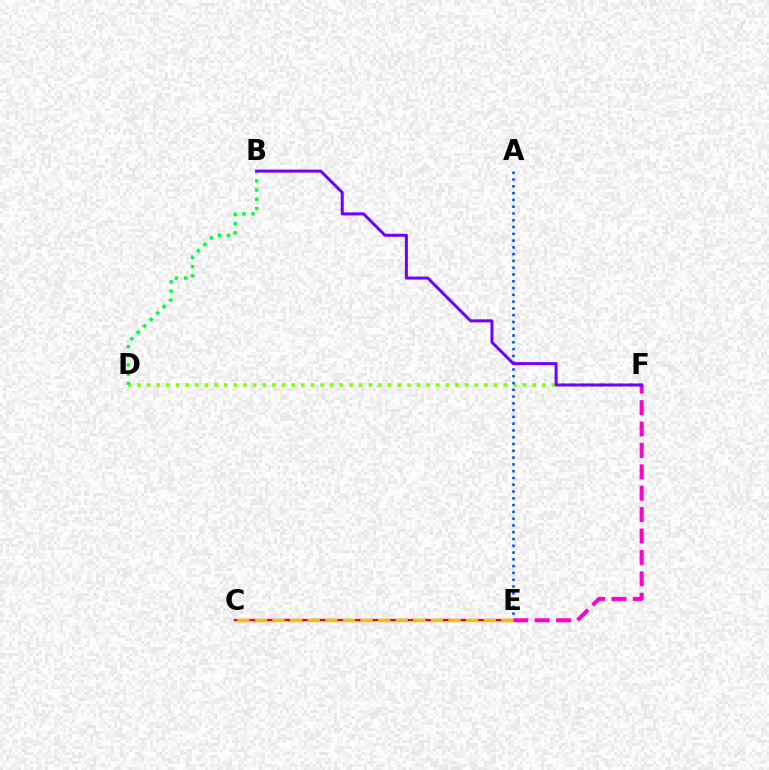{('D', 'F'): [{'color': '#84ff00', 'line_style': 'dotted', 'thickness': 2.62}], ('C', 'E'): [{'color': '#00fff6', 'line_style': 'dotted', 'thickness': 1.89}, {'color': '#ff0000', 'line_style': 'solid', 'thickness': 1.65}, {'color': '#ffbd00', 'line_style': 'dashed', 'thickness': 2.39}], ('A', 'E'): [{'color': '#004bff', 'line_style': 'dotted', 'thickness': 1.84}], ('B', 'D'): [{'color': '#00ff39', 'line_style': 'dotted', 'thickness': 2.49}], ('E', 'F'): [{'color': '#ff00cf', 'line_style': 'dashed', 'thickness': 2.91}], ('B', 'F'): [{'color': '#7200ff', 'line_style': 'solid', 'thickness': 2.16}]}